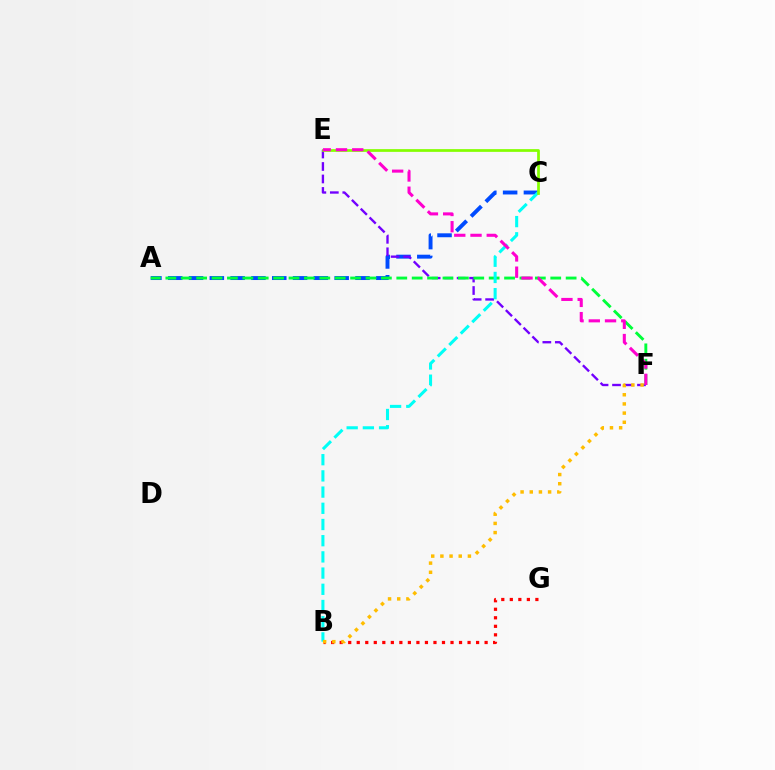{('A', 'C'): [{'color': '#004bff', 'line_style': 'dashed', 'thickness': 2.83}], ('B', 'G'): [{'color': '#ff0000', 'line_style': 'dotted', 'thickness': 2.32}], ('E', 'F'): [{'color': '#7200ff', 'line_style': 'dashed', 'thickness': 1.69}, {'color': '#ff00cf', 'line_style': 'dashed', 'thickness': 2.21}], ('A', 'F'): [{'color': '#00ff39', 'line_style': 'dashed', 'thickness': 2.09}], ('B', 'C'): [{'color': '#00fff6', 'line_style': 'dashed', 'thickness': 2.2}], ('C', 'E'): [{'color': '#84ff00', 'line_style': 'solid', 'thickness': 1.97}], ('B', 'F'): [{'color': '#ffbd00', 'line_style': 'dotted', 'thickness': 2.49}]}